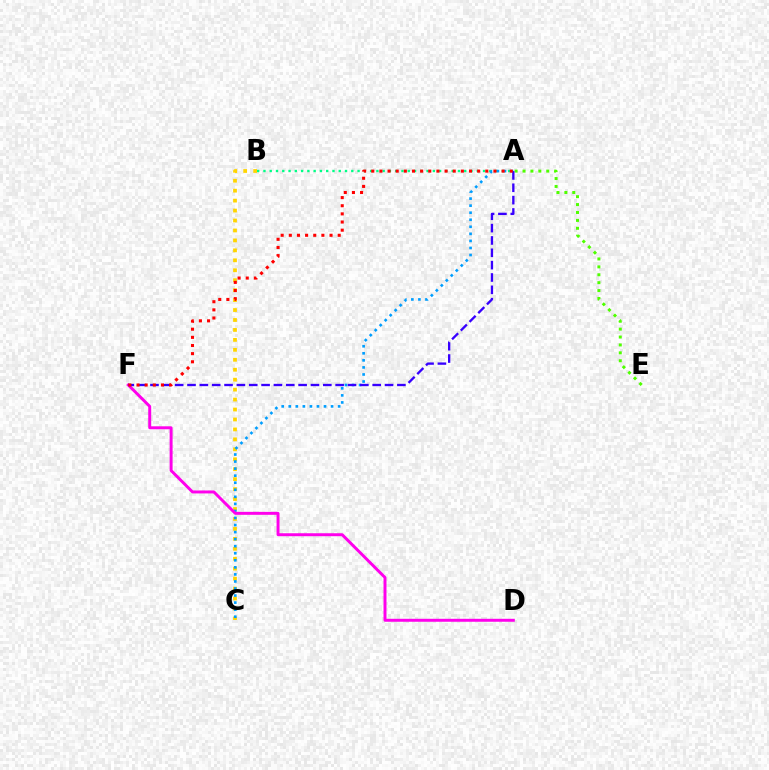{('A', 'B'): [{'color': '#00ff86', 'line_style': 'dotted', 'thickness': 1.7}], ('B', 'C'): [{'color': '#ffd500', 'line_style': 'dotted', 'thickness': 2.7}], ('A', 'C'): [{'color': '#009eff', 'line_style': 'dotted', 'thickness': 1.92}], ('A', 'E'): [{'color': '#4fff00', 'line_style': 'dotted', 'thickness': 2.15}], ('D', 'F'): [{'color': '#ff00ed', 'line_style': 'solid', 'thickness': 2.13}], ('A', 'F'): [{'color': '#3700ff', 'line_style': 'dashed', 'thickness': 1.68}, {'color': '#ff0000', 'line_style': 'dotted', 'thickness': 2.21}]}